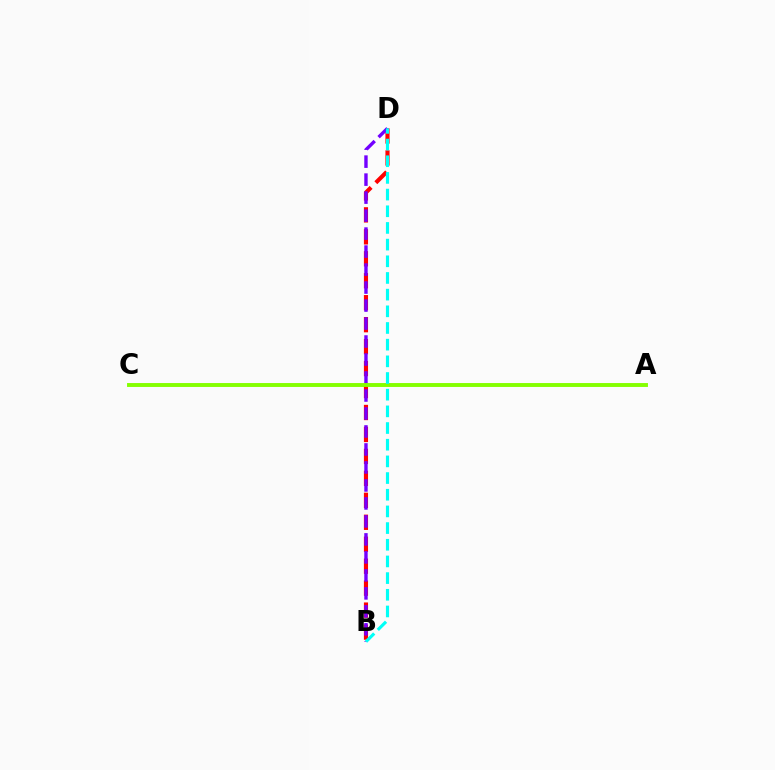{('B', 'D'): [{'color': '#ff0000', 'line_style': 'dashed', 'thickness': 2.98}, {'color': '#7200ff', 'line_style': 'dashed', 'thickness': 2.44}, {'color': '#00fff6', 'line_style': 'dashed', 'thickness': 2.27}], ('A', 'C'): [{'color': '#84ff00', 'line_style': 'solid', 'thickness': 2.81}]}